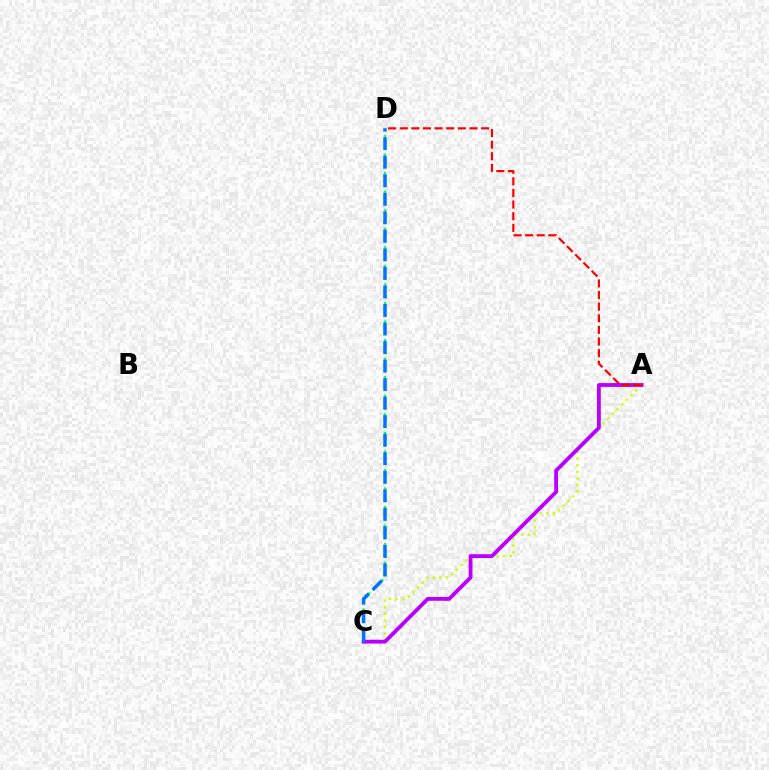{('A', 'C'): [{'color': '#d1ff00', 'line_style': 'dotted', 'thickness': 1.79}, {'color': '#b900ff', 'line_style': 'solid', 'thickness': 2.76}], ('A', 'D'): [{'color': '#ff0000', 'line_style': 'dashed', 'thickness': 1.58}], ('C', 'D'): [{'color': '#00ff5c', 'line_style': 'dotted', 'thickness': 1.68}, {'color': '#0074ff', 'line_style': 'dashed', 'thickness': 2.52}]}